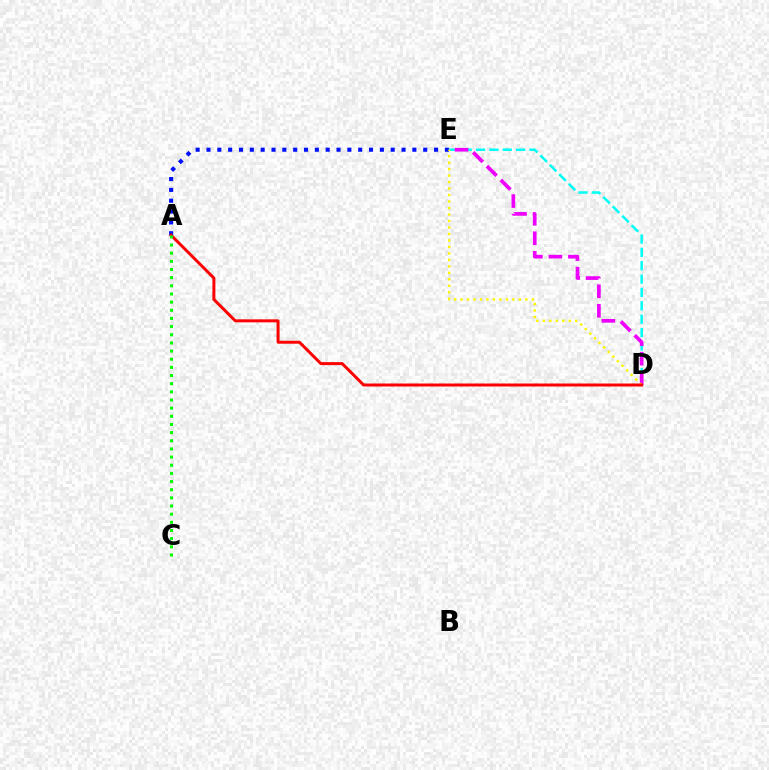{('D', 'E'): [{'color': '#00fff6', 'line_style': 'dashed', 'thickness': 1.81}, {'color': '#ee00ff', 'line_style': 'dashed', 'thickness': 2.65}, {'color': '#fcf500', 'line_style': 'dotted', 'thickness': 1.76}], ('A', 'E'): [{'color': '#0010ff', 'line_style': 'dotted', 'thickness': 2.94}], ('A', 'D'): [{'color': '#ff0000', 'line_style': 'solid', 'thickness': 2.15}], ('A', 'C'): [{'color': '#08ff00', 'line_style': 'dotted', 'thickness': 2.22}]}